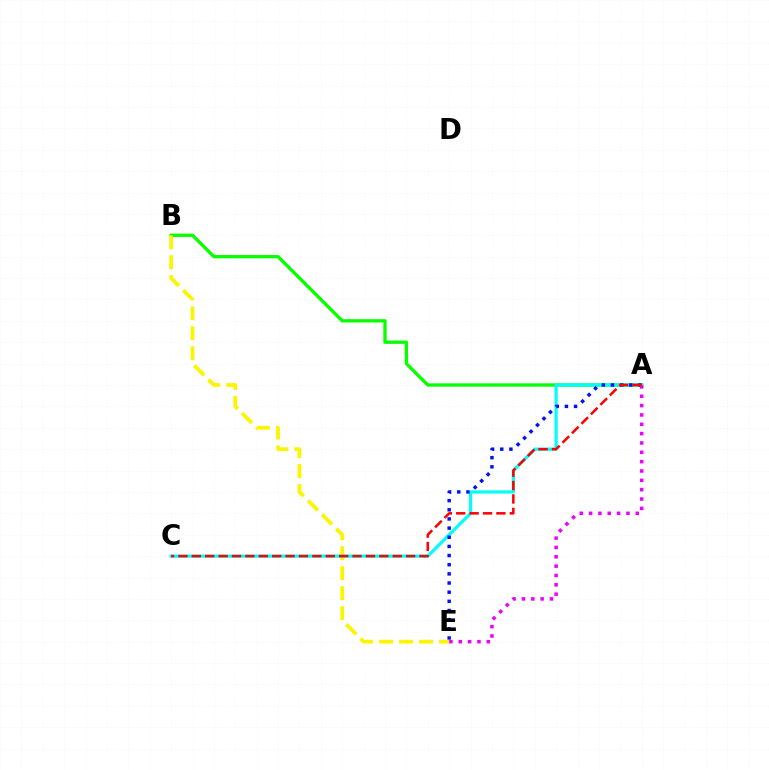{('A', 'B'): [{'color': '#08ff00', 'line_style': 'solid', 'thickness': 2.38}], ('B', 'E'): [{'color': '#fcf500', 'line_style': 'dashed', 'thickness': 2.71}], ('A', 'C'): [{'color': '#00fff6', 'line_style': 'solid', 'thickness': 2.29}, {'color': '#ff0000', 'line_style': 'dashed', 'thickness': 1.82}], ('A', 'E'): [{'color': '#0010ff', 'line_style': 'dotted', 'thickness': 2.49}, {'color': '#ee00ff', 'line_style': 'dotted', 'thickness': 2.54}]}